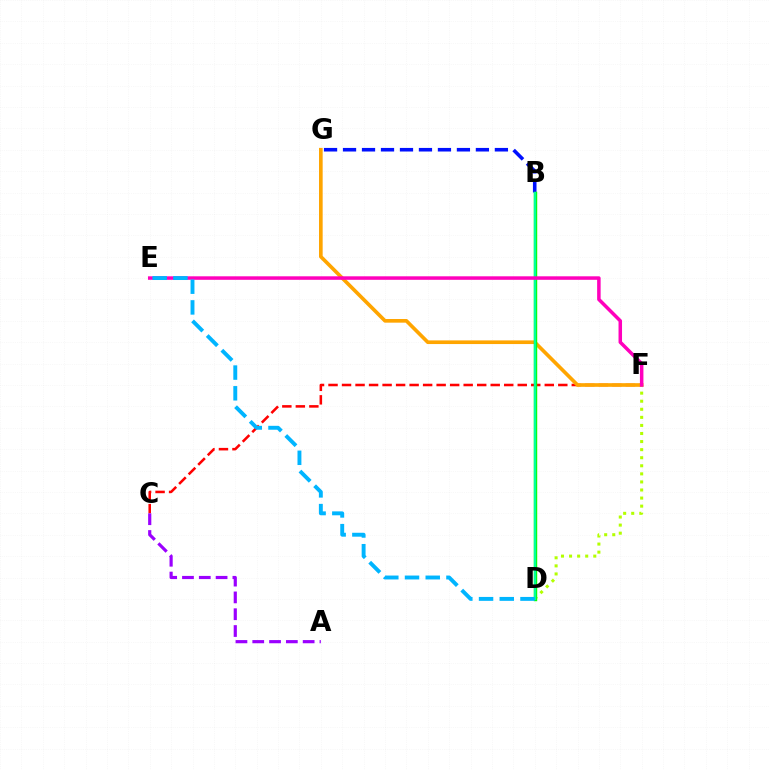{('B', 'G'): [{'color': '#0010ff', 'line_style': 'dashed', 'thickness': 2.58}], ('C', 'F'): [{'color': '#ff0000', 'line_style': 'dashed', 'thickness': 1.84}], ('F', 'G'): [{'color': '#ffa500', 'line_style': 'solid', 'thickness': 2.63}], ('A', 'C'): [{'color': '#9b00ff', 'line_style': 'dashed', 'thickness': 2.28}], ('D', 'F'): [{'color': '#b3ff00', 'line_style': 'dotted', 'thickness': 2.19}], ('B', 'D'): [{'color': '#08ff00', 'line_style': 'solid', 'thickness': 2.47}, {'color': '#00ff9d', 'line_style': 'solid', 'thickness': 1.62}], ('E', 'F'): [{'color': '#ff00bd', 'line_style': 'solid', 'thickness': 2.52}], ('D', 'E'): [{'color': '#00b5ff', 'line_style': 'dashed', 'thickness': 2.82}]}